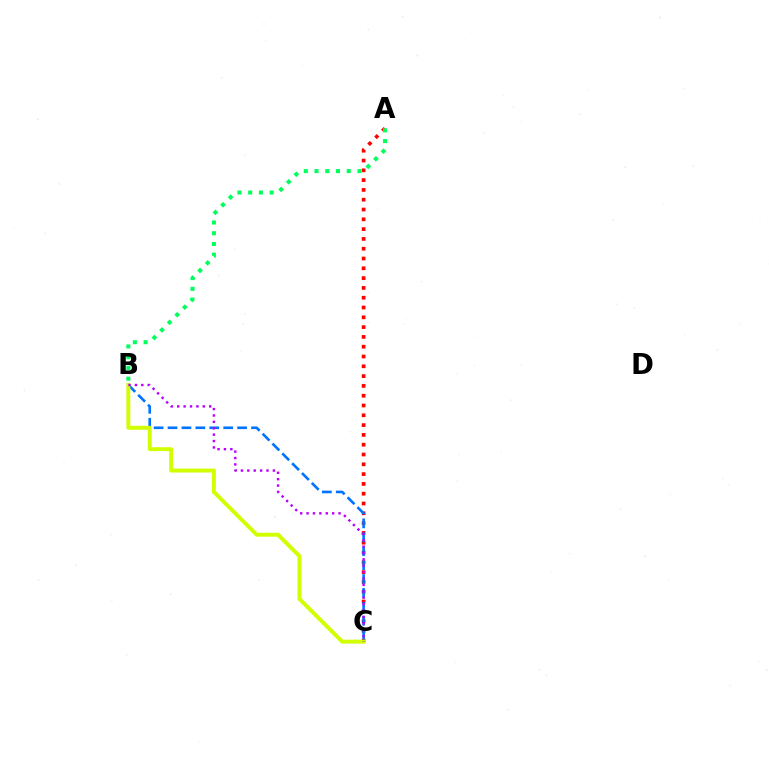{('A', 'C'): [{'color': '#ff0000', 'line_style': 'dotted', 'thickness': 2.66}], ('B', 'C'): [{'color': '#0074ff', 'line_style': 'dashed', 'thickness': 1.89}, {'color': '#d1ff00', 'line_style': 'solid', 'thickness': 2.84}, {'color': '#b900ff', 'line_style': 'dotted', 'thickness': 1.74}], ('A', 'B'): [{'color': '#00ff5c', 'line_style': 'dotted', 'thickness': 2.92}]}